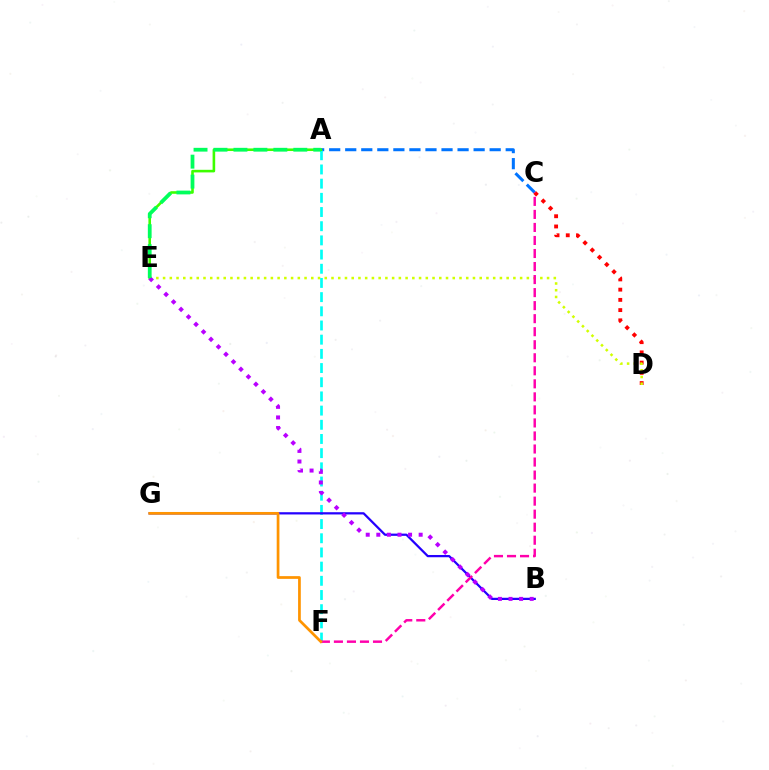{('A', 'C'): [{'color': '#0074ff', 'line_style': 'dashed', 'thickness': 2.18}], ('C', 'D'): [{'color': '#ff0000', 'line_style': 'dotted', 'thickness': 2.78}], ('D', 'E'): [{'color': '#d1ff00', 'line_style': 'dotted', 'thickness': 1.83}], ('A', 'F'): [{'color': '#00fff6', 'line_style': 'dashed', 'thickness': 1.93}], ('A', 'E'): [{'color': '#3dff00', 'line_style': 'solid', 'thickness': 1.87}, {'color': '#00ff5c', 'line_style': 'dashed', 'thickness': 2.71}], ('B', 'G'): [{'color': '#2500ff', 'line_style': 'solid', 'thickness': 1.61}], ('C', 'F'): [{'color': '#ff00ac', 'line_style': 'dashed', 'thickness': 1.77}], ('B', 'E'): [{'color': '#b900ff', 'line_style': 'dotted', 'thickness': 2.88}], ('F', 'G'): [{'color': '#ff9400', 'line_style': 'solid', 'thickness': 1.96}]}